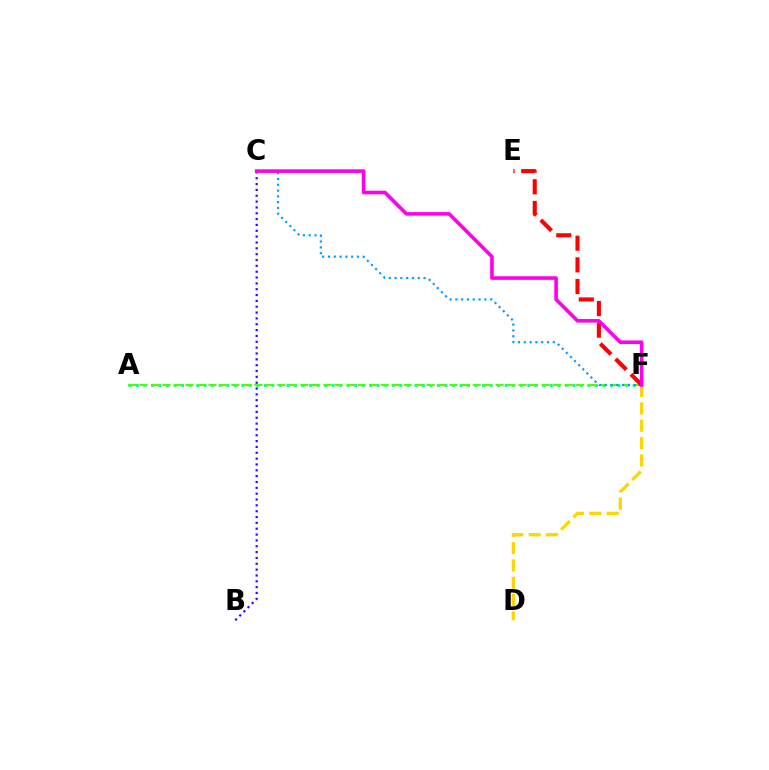{('A', 'F'): [{'color': '#00ff86', 'line_style': 'dotted', 'thickness': 2.04}, {'color': '#4fff00', 'line_style': 'dashed', 'thickness': 1.56}], ('C', 'F'): [{'color': '#009eff', 'line_style': 'dotted', 'thickness': 1.58}, {'color': '#ff00ed', 'line_style': 'solid', 'thickness': 2.6}], ('D', 'F'): [{'color': '#ffd500', 'line_style': 'dashed', 'thickness': 2.36}], ('E', 'F'): [{'color': '#ff0000', 'line_style': 'dashed', 'thickness': 2.94}], ('B', 'C'): [{'color': '#3700ff', 'line_style': 'dotted', 'thickness': 1.59}]}